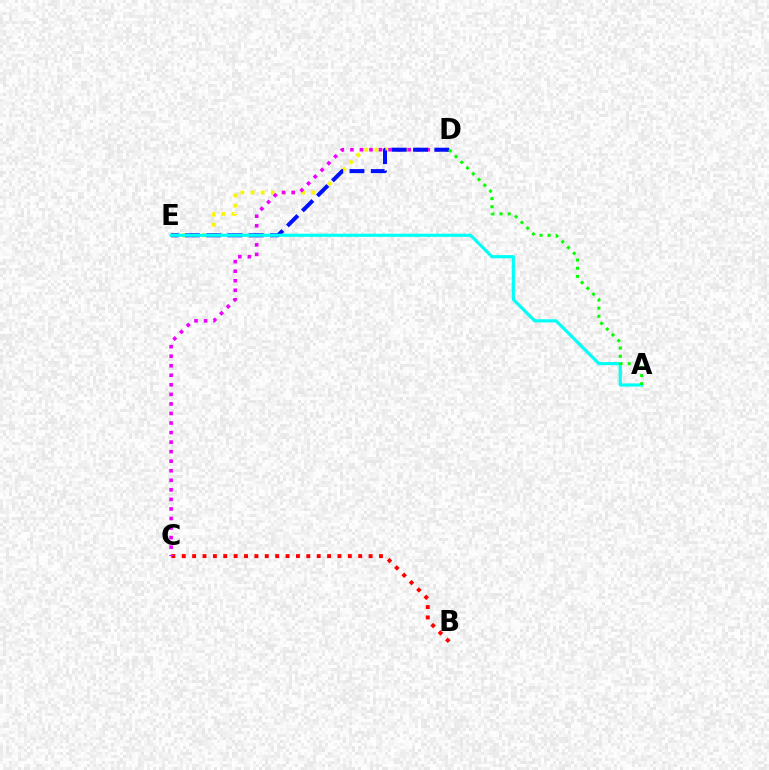{('B', 'C'): [{'color': '#ff0000', 'line_style': 'dotted', 'thickness': 2.82}], ('D', 'E'): [{'color': '#fcf500', 'line_style': 'dotted', 'thickness': 2.75}, {'color': '#0010ff', 'line_style': 'dashed', 'thickness': 2.88}], ('C', 'D'): [{'color': '#ee00ff', 'line_style': 'dotted', 'thickness': 2.59}], ('A', 'E'): [{'color': '#00fff6', 'line_style': 'solid', 'thickness': 2.27}], ('A', 'D'): [{'color': '#08ff00', 'line_style': 'dotted', 'thickness': 2.21}]}